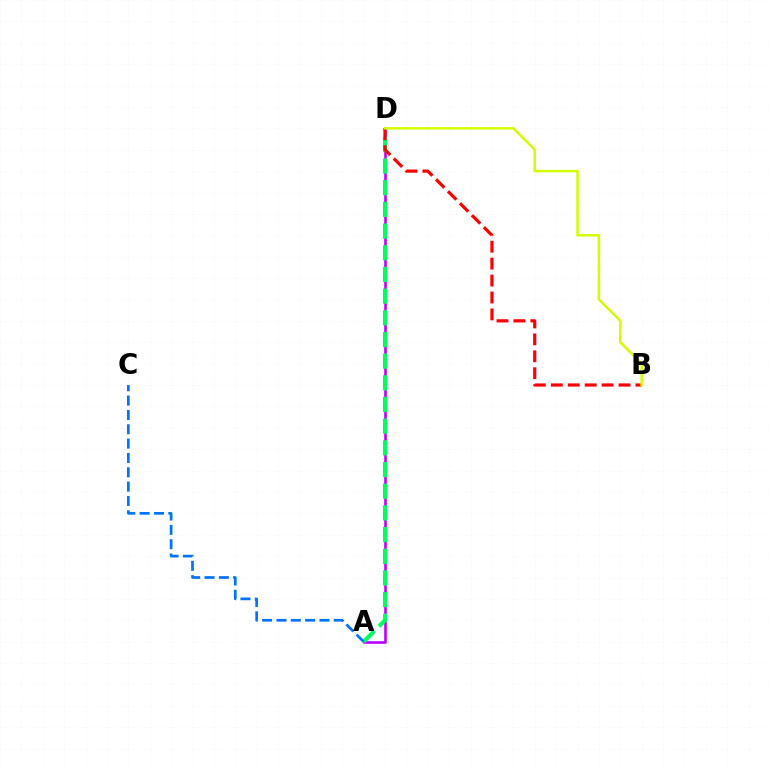{('A', 'D'): [{'color': '#b900ff', 'line_style': 'solid', 'thickness': 1.86}, {'color': '#00ff5c', 'line_style': 'dashed', 'thickness': 2.94}], ('A', 'C'): [{'color': '#0074ff', 'line_style': 'dashed', 'thickness': 1.95}], ('B', 'D'): [{'color': '#ff0000', 'line_style': 'dashed', 'thickness': 2.3}, {'color': '#d1ff00', 'line_style': 'solid', 'thickness': 1.8}]}